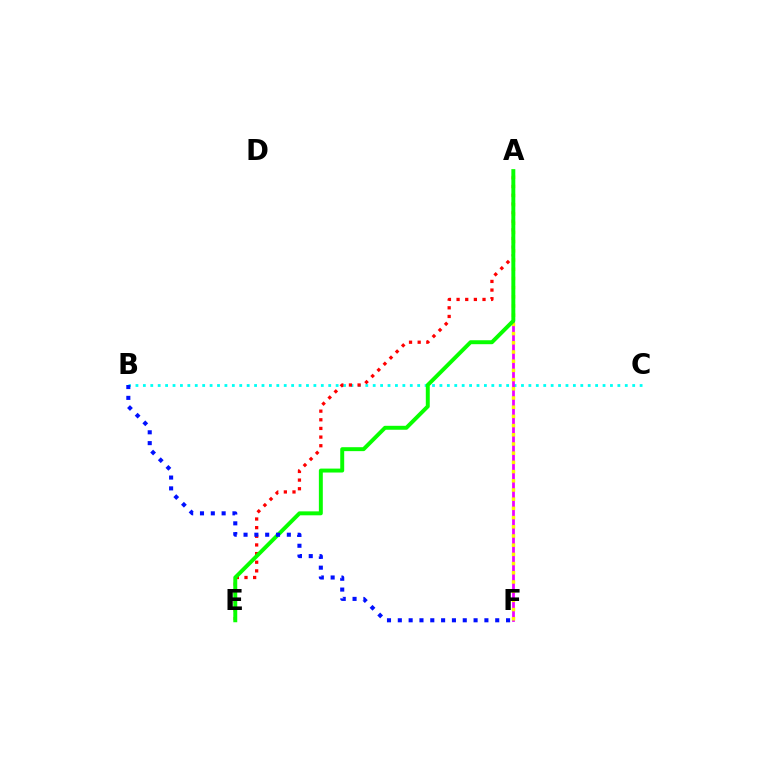{('B', 'C'): [{'color': '#00fff6', 'line_style': 'dotted', 'thickness': 2.01}], ('A', 'F'): [{'color': '#ee00ff', 'line_style': 'solid', 'thickness': 1.99}, {'color': '#fcf500', 'line_style': 'dotted', 'thickness': 2.5}], ('A', 'E'): [{'color': '#ff0000', 'line_style': 'dotted', 'thickness': 2.35}, {'color': '#08ff00', 'line_style': 'solid', 'thickness': 2.84}], ('B', 'F'): [{'color': '#0010ff', 'line_style': 'dotted', 'thickness': 2.94}]}